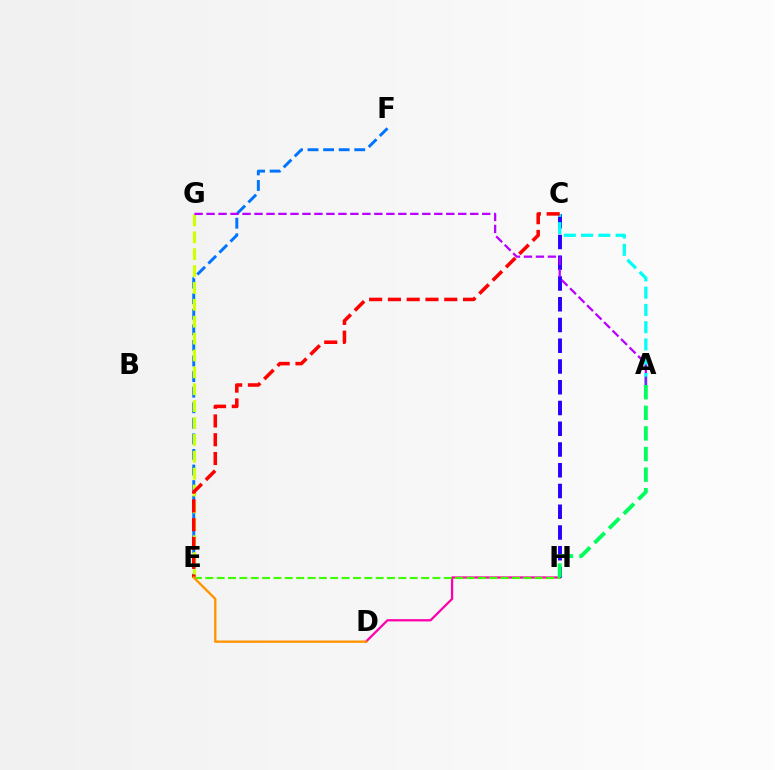{('E', 'F'): [{'color': '#0074ff', 'line_style': 'dashed', 'thickness': 2.12}], ('D', 'H'): [{'color': '#ff00ac', 'line_style': 'solid', 'thickness': 1.63}], ('C', 'H'): [{'color': '#2500ff', 'line_style': 'dashed', 'thickness': 2.82}], ('E', 'G'): [{'color': '#d1ff00', 'line_style': 'dashed', 'thickness': 2.29}], ('E', 'H'): [{'color': '#3dff00', 'line_style': 'dashed', 'thickness': 1.54}], ('A', 'C'): [{'color': '#00fff6', 'line_style': 'dashed', 'thickness': 2.35}], ('A', 'H'): [{'color': '#00ff5c', 'line_style': 'dashed', 'thickness': 2.8}], ('A', 'G'): [{'color': '#b900ff', 'line_style': 'dashed', 'thickness': 1.63}], ('C', 'E'): [{'color': '#ff0000', 'line_style': 'dashed', 'thickness': 2.55}], ('D', 'E'): [{'color': '#ff9400', 'line_style': 'solid', 'thickness': 1.69}]}